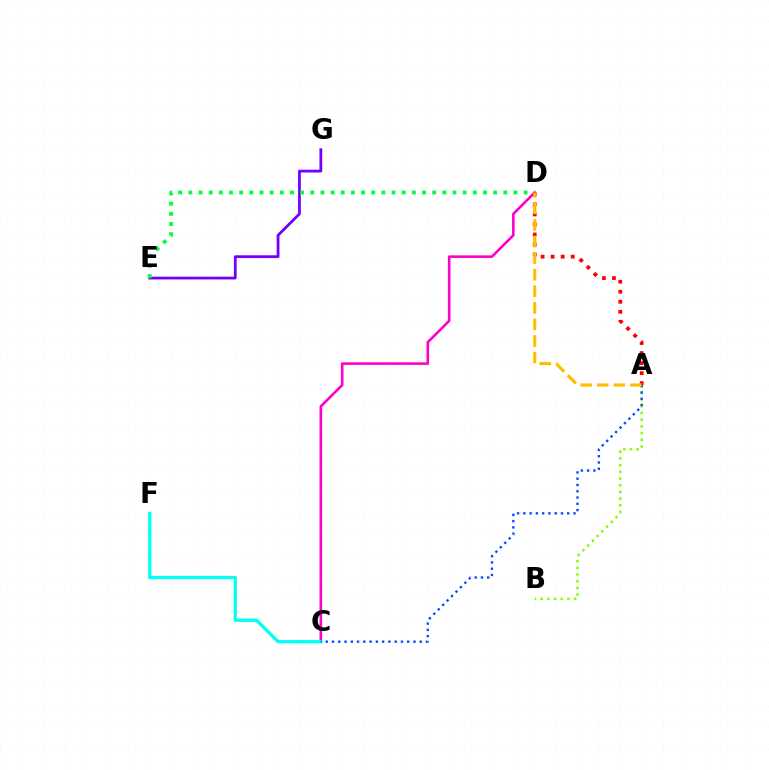{('E', 'G'): [{'color': '#7200ff', 'line_style': 'solid', 'thickness': 2.0}], ('C', 'D'): [{'color': '#ff00cf', 'line_style': 'solid', 'thickness': 1.88}], ('D', 'E'): [{'color': '#00ff39', 'line_style': 'dotted', 'thickness': 2.76}], ('A', 'B'): [{'color': '#84ff00', 'line_style': 'dotted', 'thickness': 1.82}], ('A', 'D'): [{'color': '#ff0000', 'line_style': 'dotted', 'thickness': 2.72}, {'color': '#ffbd00', 'line_style': 'dashed', 'thickness': 2.25}], ('C', 'F'): [{'color': '#00fff6', 'line_style': 'solid', 'thickness': 2.35}], ('A', 'C'): [{'color': '#004bff', 'line_style': 'dotted', 'thickness': 1.7}]}